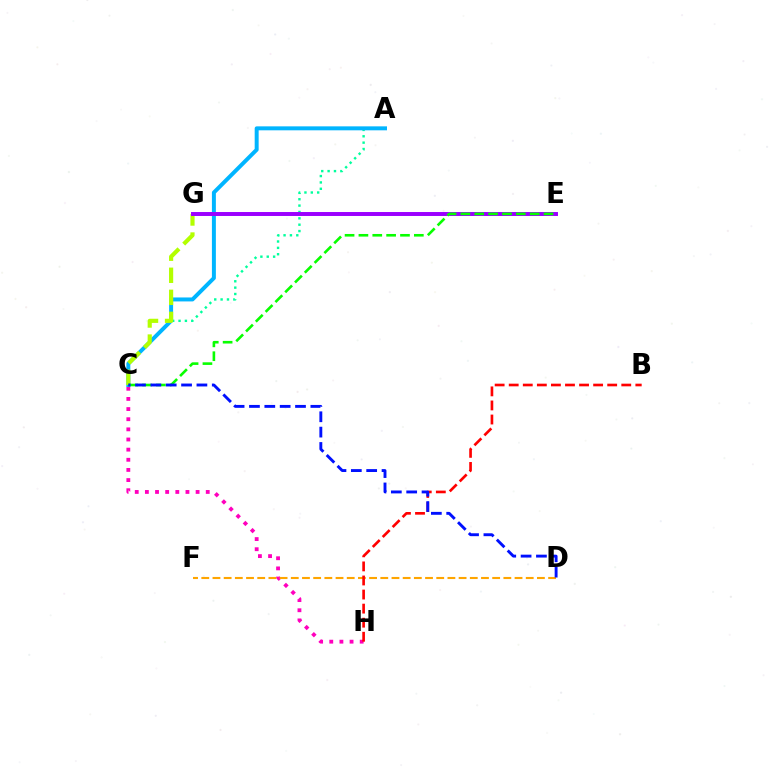{('A', 'C'): [{'color': '#00ff9d', 'line_style': 'dotted', 'thickness': 1.73}, {'color': '#00b5ff', 'line_style': 'solid', 'thickness': 2.86}], ('C', 'H'): [{'color': '#ff00bd', 'line_style': 'dotted', 'thickness': 2.76}], ('D', 'F'): [{'color': '#ffa500', 'line_style': 'dashed', 'thickness': 1.52}], ('B', 'H'): [{'color': '#ff0000', 'line_style': 'dashed', 'thickness': 1.91}], ('C', 'G'): [{'color': '#b3ff00', 'line_style': 'dashed', 'thickness': 2.99}], ('E', 'G'): [{'color': '#9b00ff', 'line_style': 'solid', 'thickness': 2.84}], ('C', 'E'): [{'color': '#08ff00', 'line_style': 'dashed', 'thickness': 1.88}], ('C', 'D'): [{'color': '#0010ff', 'line_style': 'dashed', 'thickness': 2.09}]}